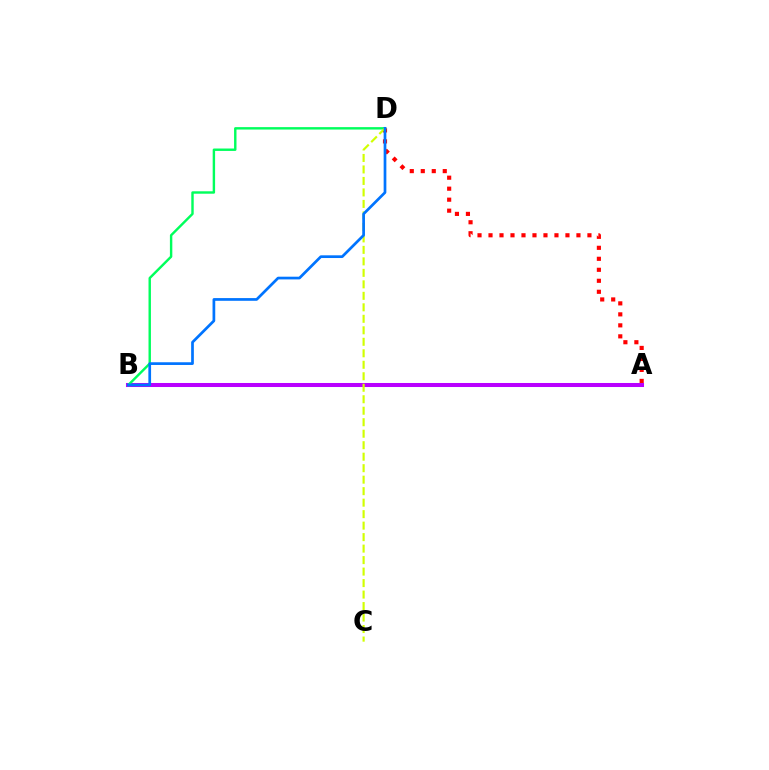{('A', 'B'): [{'color': '#b900ff', 'line_style': 'solid', 'thickness': 2.91}], ('A', 'D'): [{'color': '#ff0000', 'line_style': 'dotted', 'thickness': 2.99}], ('B', 'D'): [{'color': '#00ff5c', 'line_style': 'solid', 'thickness': 1.74}, {'color': '#0074ff', 'line_style': 'solid', 'thickness': 1.95}], ('C', 'D'): [{'color': '#d1ff00', 'line_style': 'dashed', 'thickness': 1.56}]}